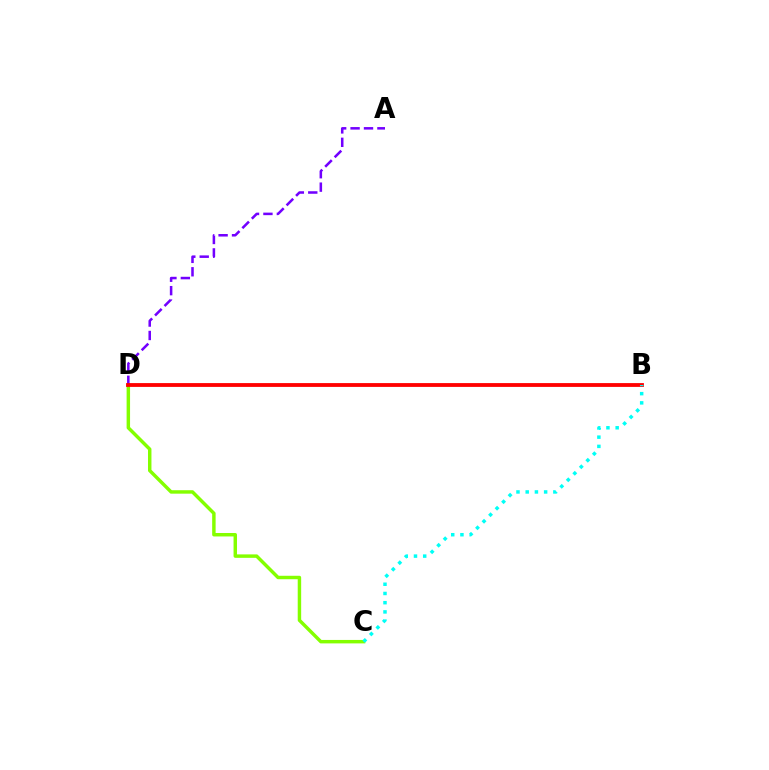{('C', 'D'): [{'color': '#84ff00', 'line_style': 'solid', 'thickness': 2.48}], ('A', 'D'): [{'color': '#7200ff', 'line_style': 'dashed', 'thickness': 1.82}], ('B', 'D'): [{'color': '#ff0000', 'line_style': 'solid', 'thickness': 2.75}], ('B', 'C'): [{'color': '#00fff6', 'line_style': 'dotted', 'thickness': 2.5}]}